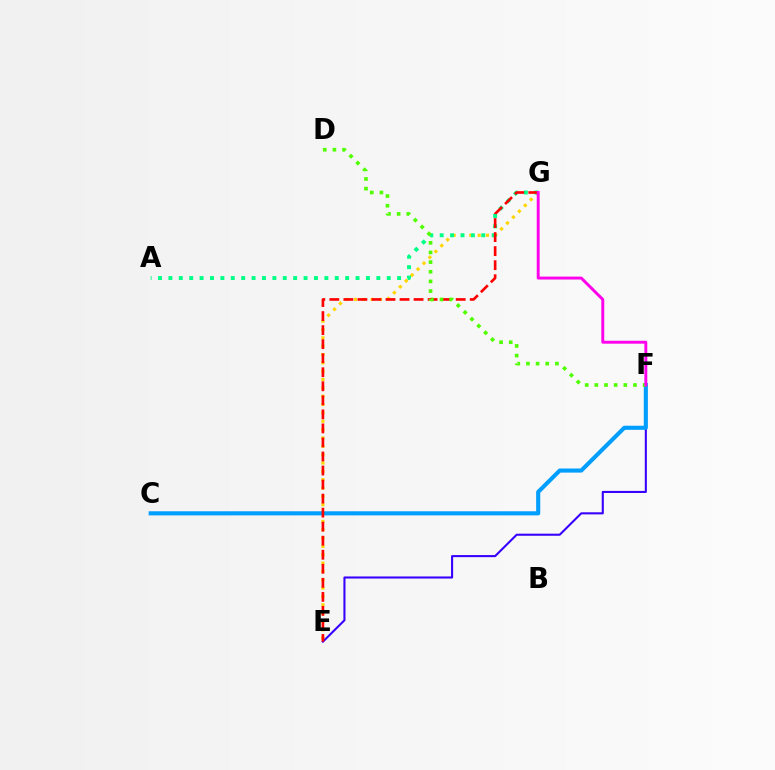{('E', 'G'): [{'color': '#ffd500', 'line_style': 'dotted', 'thickness': 2.27}, {'color': '#ff0000', 'line_style': 'dashed', 'thickness': 1.91}], ('E', 'F'): [{'color': '#3700ff', 'line_style': 'solid', 'thickness': 1.5}], ('A', 'G'): [{'color': '#00ff86', 'line_style': 'dotted', 'thickness': 2.82}], ('C', 'F'): [{'color': '#009eff', 'line_style': 'solid', 'thickness': 2.95}], ('D', 'F'): [{'color': '#4fff00', 'line_style': 'dotted', 'thickness': 2.62}], ('F', 'G'): [{'color': '#ff00ed', 'line_style': 'solid', 'thickness': 2.1}]}